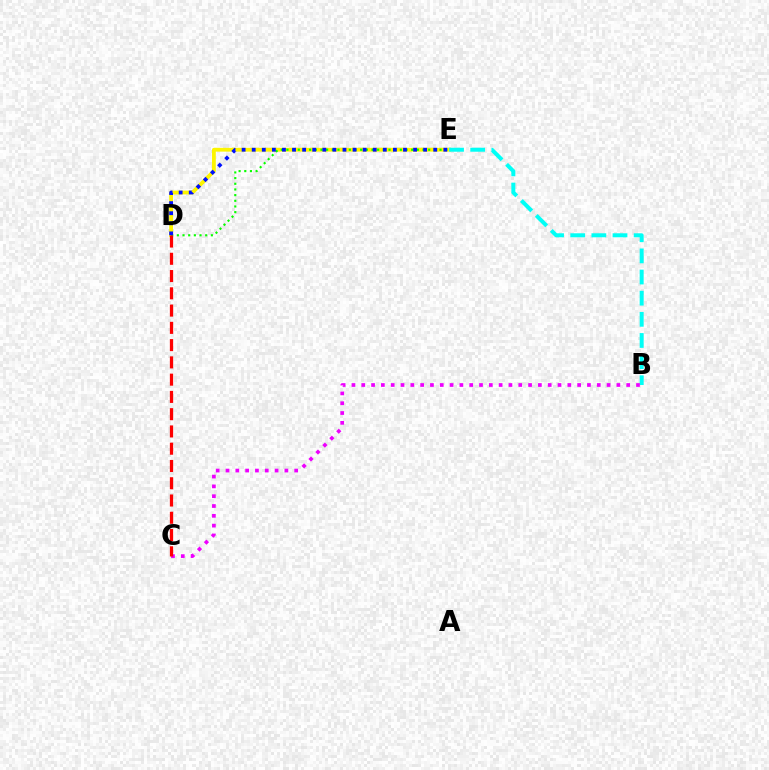{('D', 'E'): [{'color': '#fcf500', 'line_style': 'solid', 'thickness': 2.74}, {'color': '#08ff00', 'line_style': 'dotted', 'thickness': 1.54}, {'color': '#0010ff', 'line_style': 'dotted', 'thickness': 2.74}], ('B', 'E'): [{'color': '#00fff6', 'line_style': 'dashed', 'thickness': 2.87}], ('B', 'C'): [{'color': '#ee00ff', 'line_style': 'dotted', 'thickness': 2.67}], ('C', 'D'): [{'color': '#ff0000', 'line_style': 'dashed', 'thickness': 2.35}]}